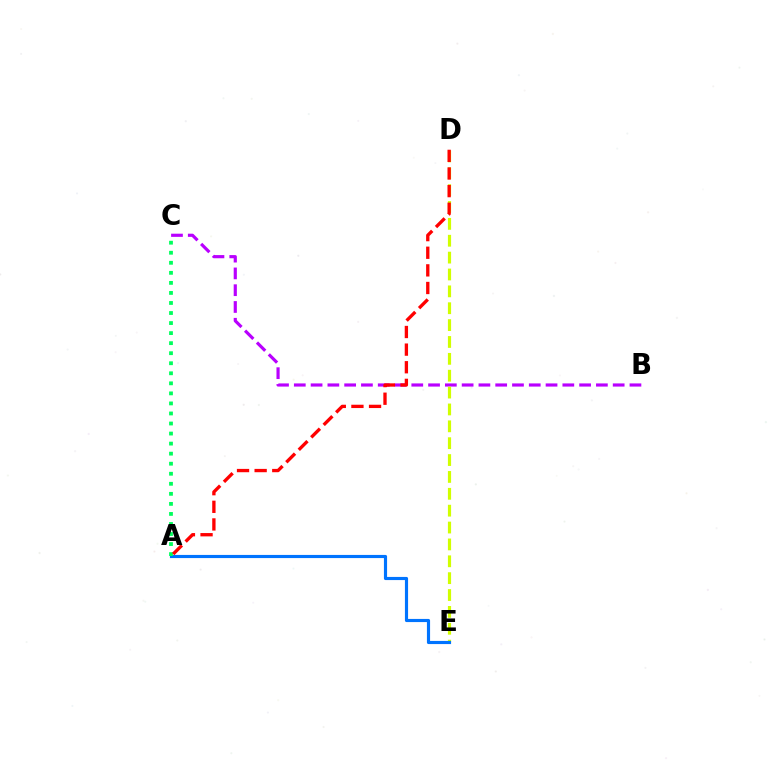{('B', 'C'): [{'color': '#b900ff', 'line_style': 'dashed', 'thickness': 2.28}], ('D', 'E'): [{'color': '#d1ff00', 'line_style': 'dashed', 'thickness': 2.29}], ('A', 'E'): [{'color': '#0074ff', 'line_style': 'solid', 'thickness': 2.27}], ('A', 'C'): [{'color': '#00ff5c', 'line_style': 'dotted', 'thickness': 2.73}], ('A', 'D'): [{'color': '#ff0000', 'line_style': 'dashed', 'thickness': 2.39}]}